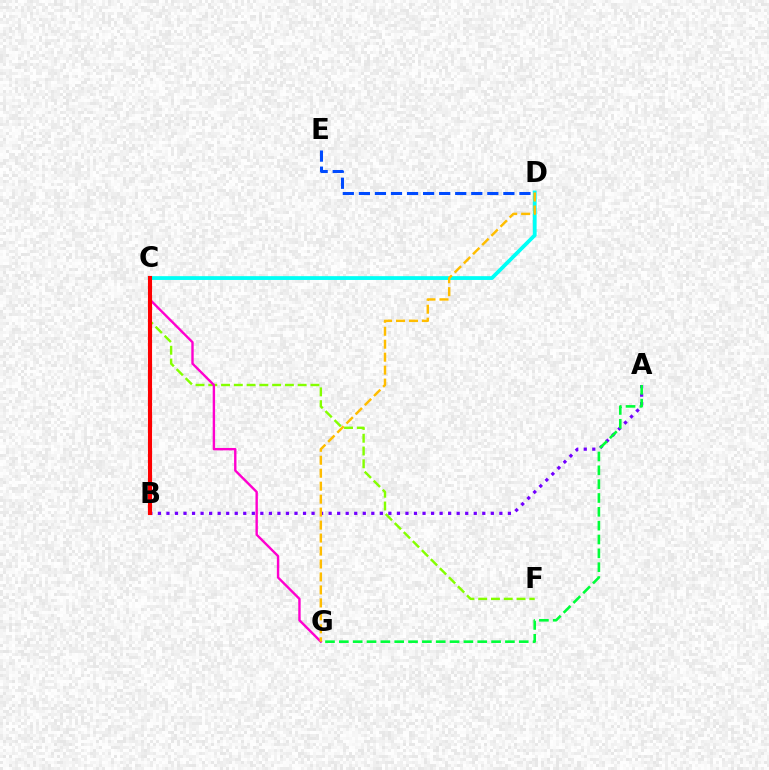{('C', 'D'): [{'color': '#00fff6', 'line_style': 'solid', 'thickness': 2.73}], ('C', 'F'): [{'color': '#84ff00', 'line_style': 'dashed', 'thickness': 1.73}], ('C', 'G'): [{'color': '#ff00cf', 'line_style': 'solid', 'thickness': 1.72}], ('A', 'B'): [{'color': '#7200ff', 'line_style': 'dotted', 'thickness': 2.32}], ('B', 'C'): [{'color': '#ff0000', 'line_style': 'solid', 'thickness': 2.96}], ('A', 'G'): [{'color': '#00ff39', 'line_style': 'dashed', 'thickness': 1.88}], ('D', 'E'): [{'color': '#004bff', 'line_style': 'dashed', 'thickness': 2.18}], ('D', 'G'): [{'color': '#ffbd00', 'line_style': 'dashed', 'thickness': 1.76}]}